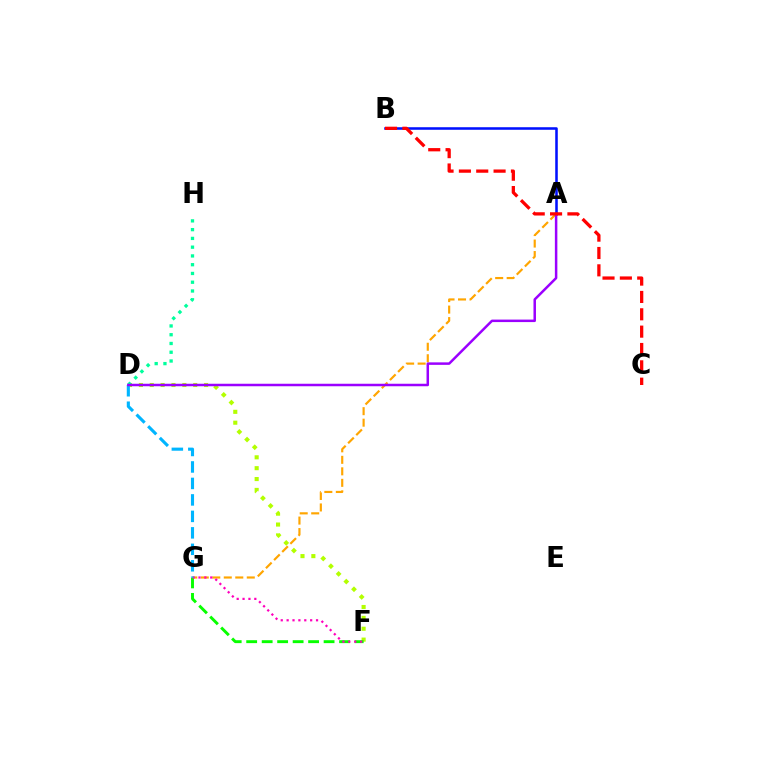{('D', 'F'): [{'color': '#b3ff00', 'line_style': 'dotted', 'thickness': 2.95}], ('A', 'G'): [{'color': '#ffa500', 'line_style': 'dashed', 'thickness': 1.56}], ('D', 'H'): [{'color': '#00ff9d', 'line_style': 'dotted', 'thickness': 2.38}], ('F', 'G'): [{'color': '#08ff00', 'line_style': 'dashed', 'thickness': 2.1}, {'color': '#ff00bd', 'line_style': 'dotted', 'thickness': 1.6}], ('D', 'G'): [{'color': '#00b5ff', 'line_style': 'dashed', 'thickness': 2.24}], ('A', 'B'): [{'color': '#0010ff', 'line_style': 'solid', 'thickness': 1.84}], ('A', 'D'): [{'color': '#9b00ff', 'line_style': 'solid', 'thickness': 1.8}], ('B', 'C'): [{'color': '#ff0000', 'line_style': 'dashed', 'thickness': 2.36}]}